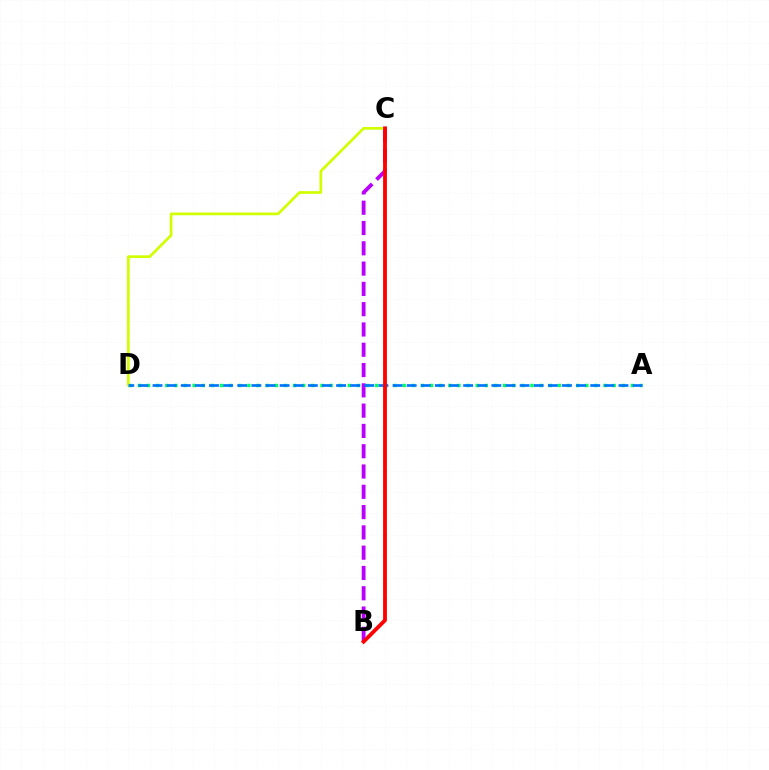{('B', 'C'): [{'color': '#b900ff', 'line_style': 'dashed', 'thickness': 2.76}, {'color': '#ff0000', 'line_style': 'solid', 'thickness': 2.75}], ('A', 'D'): [{'color': '#00ff5c', 'line_style': 'dotted', 'thickness': 2.48}, {'color': '#0074ff', 'line_style': 'dashed', 'thickness': 1.92}], ('C', 'D'): [{'color': '#d1ff00', 'line_style': 'solid', 'thickness': 1.95}]}